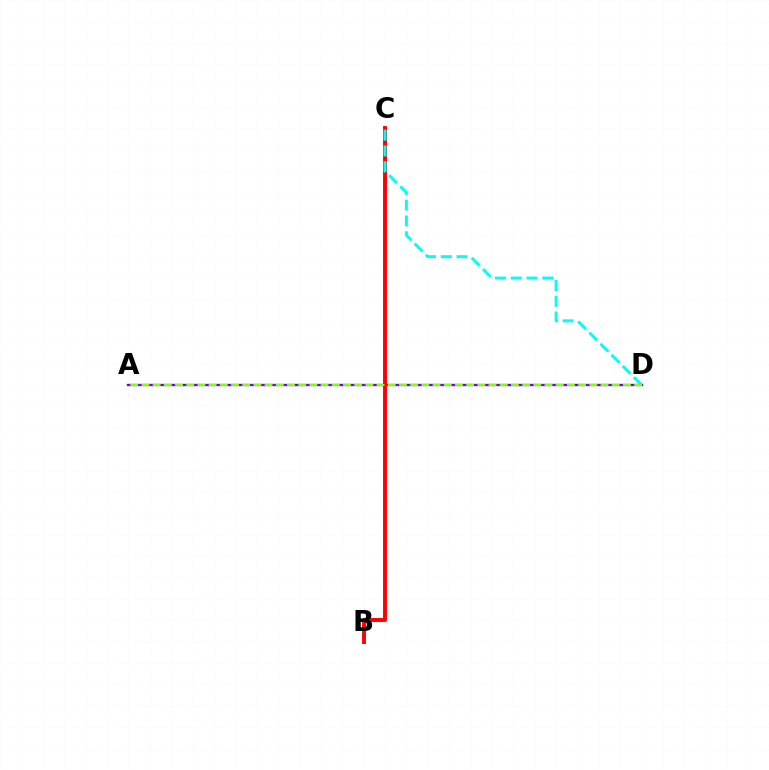{('A', 'D'): [{'color': '#7200ff', 'line_style': 'solid', 'thickness': 1.68}, {'color': '#84ff00', 'line_style': 'dashed', 'thickness': 1.52}], ('B', 'C'): [{'color': '#ff0000', 'line_style': 'solid', 'thickness': 2.81}], ('C', 'D'): [{'color': '#00fff6', 'line_style': 'dashed', 'thickness': 2.14}]}